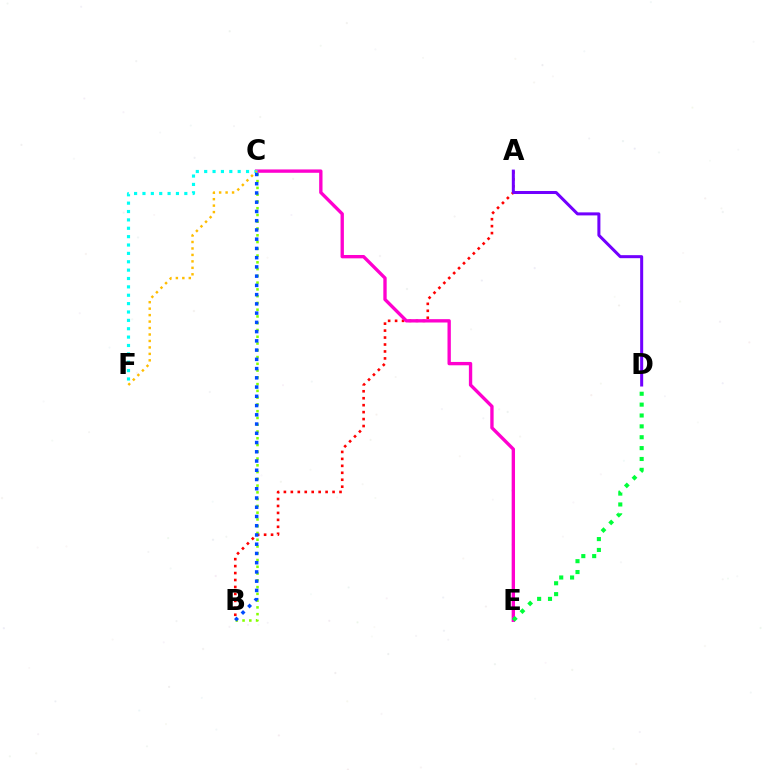{('A', 'B'): [{'color': '#ff0000', 'line_style': 'dotted', 'thickness': 1.89}], ('C', 'E'): [{'color': '#ff00cf', 'line_style': 'solid', 'thickness': 2.41}], ('B', 'C'): [{'color': '#84ff00', 'line_style': 'dotted', 'thickness': 1.84}, {'color': '#004bff', 'line_style': 'dotted', 'thickness': 2.51}], ('A', 'D'): [{'color': '#7200ff', 'line_style': 'solid', 'thickness': 2.18}], ('C', 'F'): [{'color': '#00fff6', 'line_style': 'dotted', 'thickness': 2.27}, {'color': '#ffbd00', 'line_style': 'dotted', 'thickness': 1.76}], ('D', 'E'): [{'color': '#00ff39', 'line_style': 'dotted', 'thickness': 2.95}]}